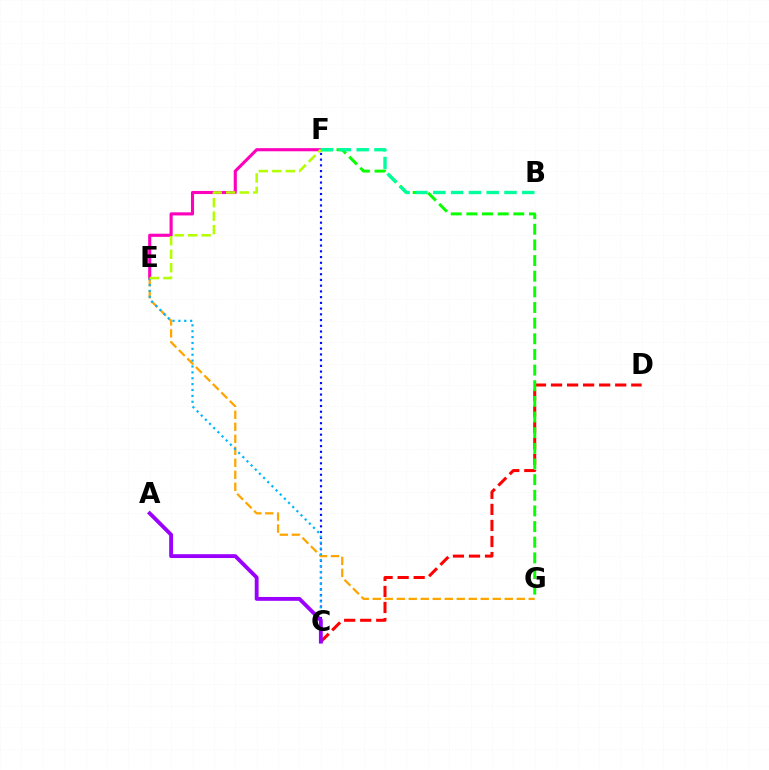{('C', 'D'): [{'color': '#ff0000', 'line_style': 'dashed', 'thickness': 2.18}], ('C', 'F'): [{'color': '#0010ff', 'line_style': 'dotted', 'thickness': 1.56}], ('E', 'F'): [{'color': '#ff00bd', 'line_style': 'solid', 'thickness': 2.24}, {'color': '#b3ff00', 'line_style': 'dashed', 'thickness': 1.83}], ('E', 'G'): [{'color': '#ffa500', 'line_style': 'dashed', 'thickness': 1.63}], ('F', 'G'): [{'color': '#08ff00', 'line_style': 'dashed', 'thickness': 2.13}], ('C', 'E'): [{'color': '#00b5ff', 'line_style': 'dotted', 'thickness': 1.6}], ('A', 'C'): [{'color': '#9b00ff', 'line_style': 'solid', 'thickness': 2.77}], ('B', 'F'): [{'color': '#00ff9d', 'line_style': 'dashed', 'thickness': 2.42}]}